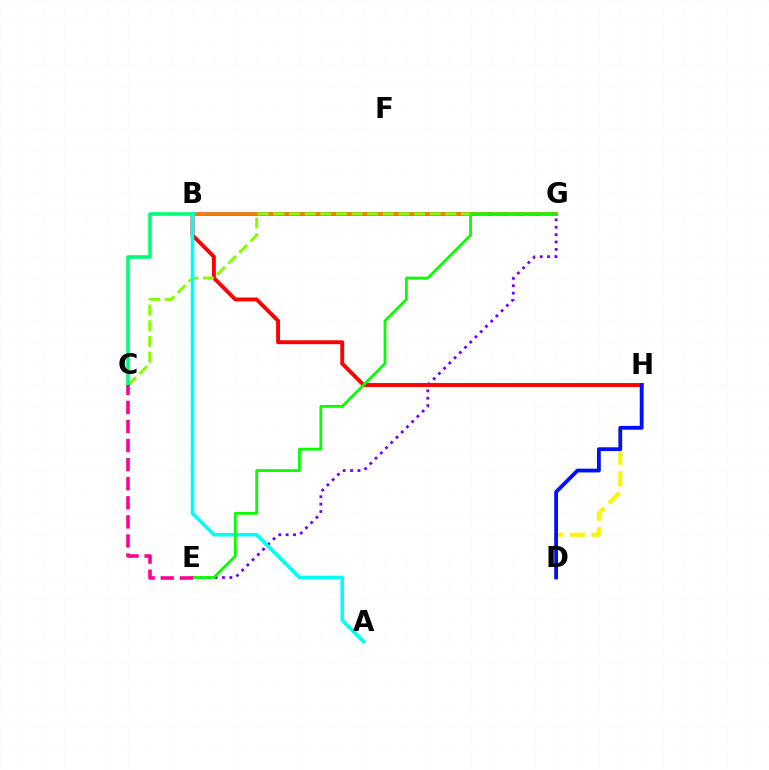{('B', 'G'): [{'color': '#ee00ff', 'line_style': 'solid', 'thickness': 1.89}, {'color': '#008cff', 'line_style': 'solid', 'thickness': 2.59}, {'color': '#ff7c00', 'line_style': 'solid', 'thickness': 2.63}], ('E', 'G'): [{'color': '#7200ff', 'line_style': 'dotted', 'thickness': 2.01}, {'color': '#08ff00', 'line_style': 'solid', 'thickness': 2.01}], ('D', 'H'): [{'color': '#fcf500', 'line_style': 'dashed', 'thickness': 2.93}, {'color': '#0010ff', 'line_style': 'solid', 'thickness': 2.73}], ('B', 'H'): [{'color': '#ff0000', 'line_style': 'solid', 'thickness': 2.81}], ('C', 'G'): [{'color': '#84ff00', 'line_style': 'dashed', 'thickness': 2.13}], ('B', 'C'): [{'color': '#00ff74', 'line_style': 'solid', 'thickness': 2.6}], ('A', 'B'): [{'color': '#00fff6', 'line_style': 'solid', 'thickness': 2.59}], ('C', 'E'): [{'color': '#ff0094', 'line_style': 'dashed', 'thickness': 2.59}]}